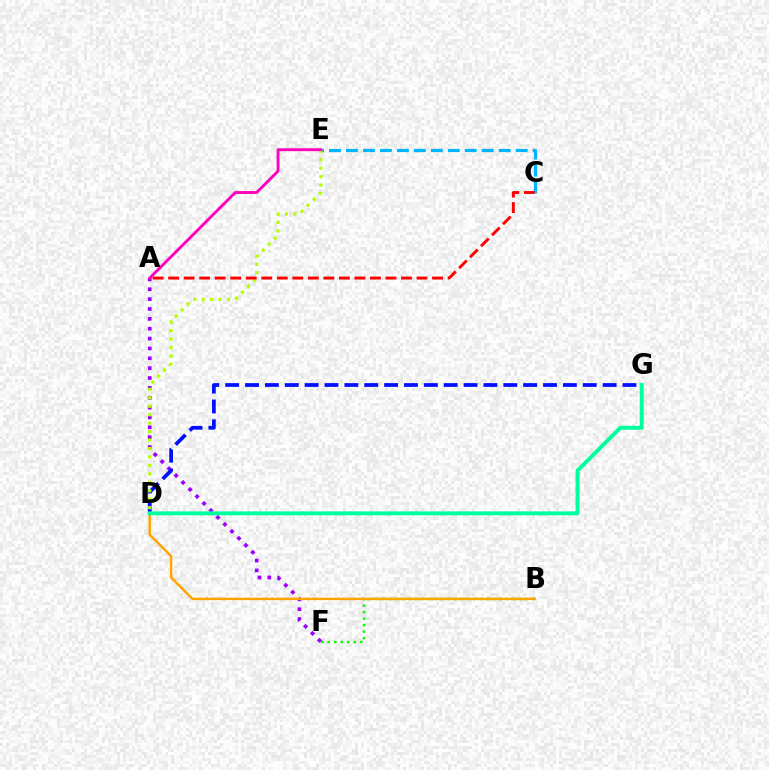{('B', 'F'): [{'color': '#08ff00', 'line_style': 'dotted', 'thickness': 1.77}], ('A', 'F'): [{'color': '#9b00ff', 'line_style': 'dotted', 'thickness': 2.68}], ('D', 'G'): [{'color': '#0010ff', 'line_style': 'dashed', 'thickness': 2.7}, {'color': '#00ff9d', 'line_style': 'solid', 'thickness': 2.81}], ('C', 'E'): [{'color': '#00b5ff', 'line_style': 'dashed', 'thickness': 2.31}], ('D', 'E'): [{'color': '#b3ff00', 'line_style': 'dotted', 'thickness': 2.3}], ('B', 'D'): [{'color': '#ffa500', 'line_style': 'solid', 'thickness': 1.78}], ('A', 'C'): [{'color': '#ff0000', 'line_style': 'dashed', 'thickness': 2.11}], ('A', 'E'): [{'color': '#ff00bd', 'line_style': 'solid', 'thickness': 2.06}]}